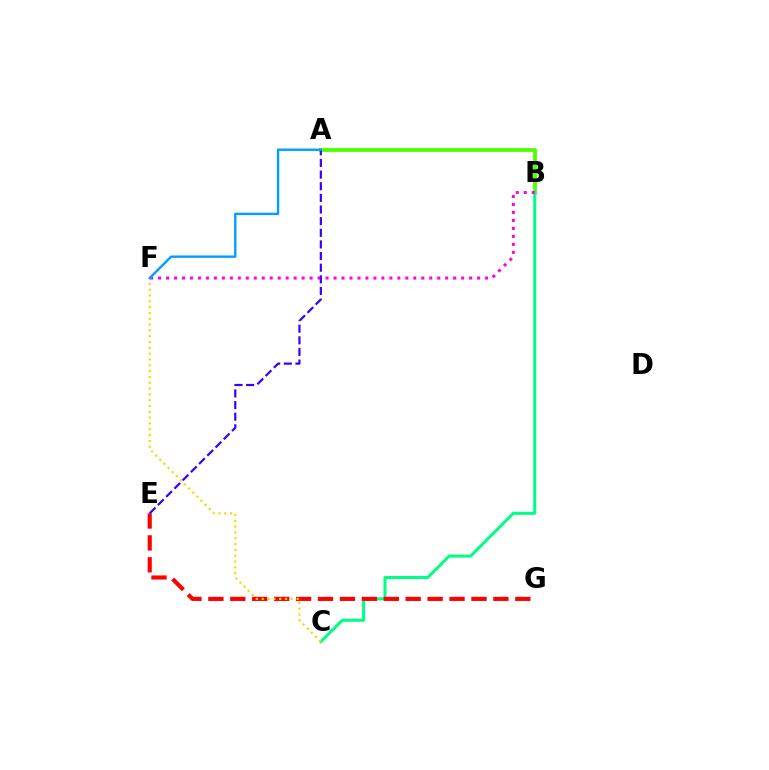{('A', 'B'): [{'color': '#4fff00', 'line_style': 'solid', 'thickness': 2.74}], ('B', 'C'): [{'color': '#00ff86', 'line_style': 'solid', 'thickness': 2.18}], ('E', 'G'): [{'color': '#ff0000', 'line_style': 'dashed', 'thickness': 2.98}], ('B', 'F'): [{'color': '#ff00ed', 'line_style': 'dotted', 'thickness': 2.17}], ('C', 'F'): [{'color': '#ffd500', 'line_style': 'dotted', 'thickness': 1.58}], ('A', 'E'): [{'color': '#3700ff', 'line_style': 'dashed', 'thickness': 1.58}], ('A', 'F'): [{'color': '#009eff', 'line_style': 'solid', 'thickness': 1.72}]}